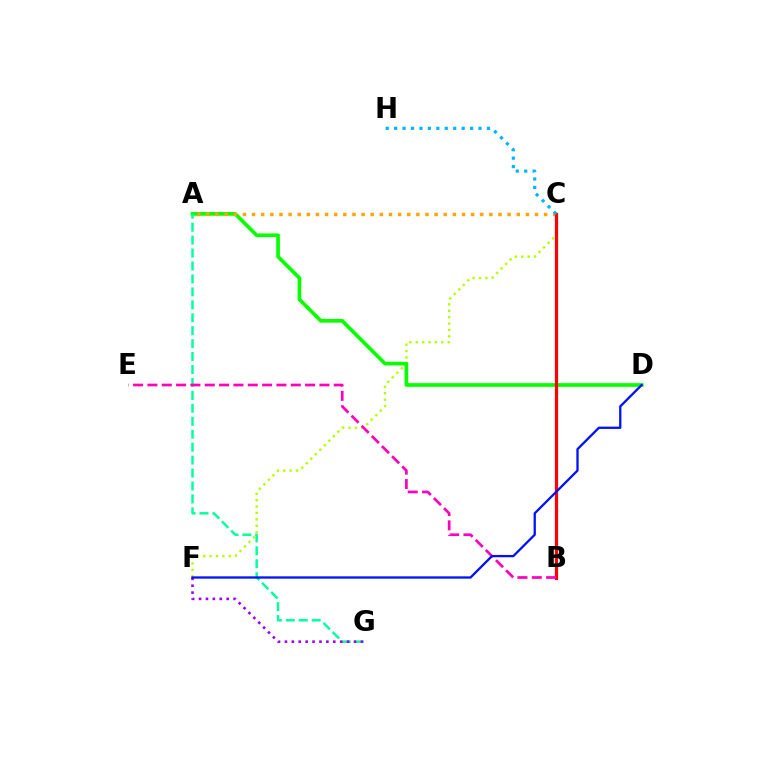{('C', 'F'): [{'color': '#b3ff00', 'line_style': 'dotted', 'thickness': 1.74}], ('A', 'D'): [{'color': '#08ff00', 'line_style': 'solid', 'thickness': 2.65}], ('A', 'G'): [{'color': '#00ff9d', 'line_style': 'dashed', 'thickness': 1.76}], ('A', 'C'): [{'color': '#ffa500', 'line_style': 'dotted', 'thickness': 2.48}], ('B', 'C'): [{'color': '#ff0000', 'line_style': 'solid', 'thickness': 2.31}], ('F', 'G'): [{'color': '#9b00ff', 'line_style': 'dotted', 'thickness': 1.88}], ('B', 'E'): [{'color': '#ff00bd', 'line_style': 'dashed', 'thickness': 1.95}], ('C', 'H'): [{'color': '#00b5ff', 'line_style': 'dotted', 'thickness': 2.29}], ('D', 'F'): [{'color': '#0010ff', 'line_style': 'solid', 'thickness': 1.65}]}